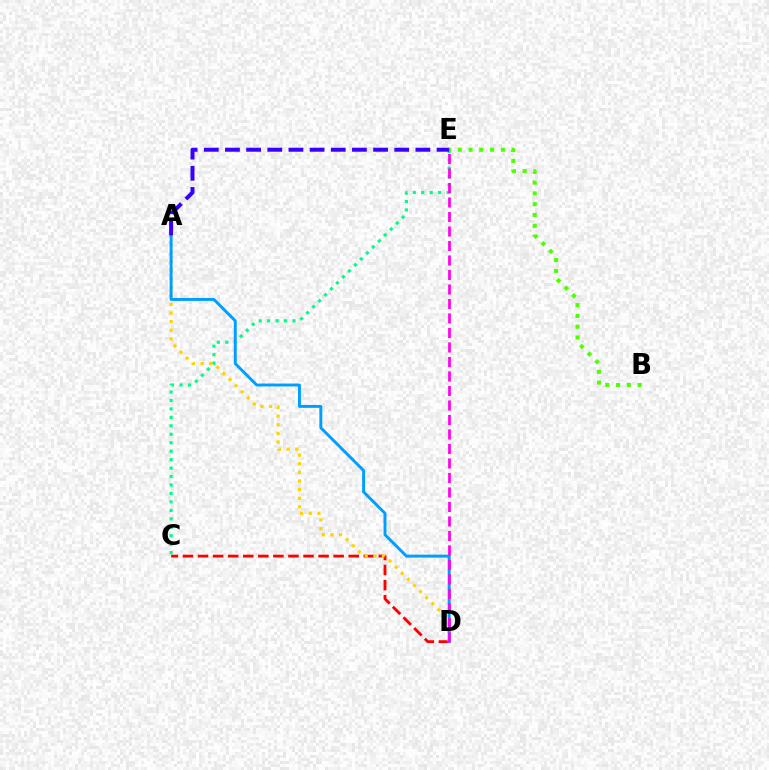{('C', 'D'): [{'color': '#ff0000', 'line_style': 'dashed', 'thickness': 2.05}], ('C', 'E'): [{'color': '#00ff86', 'line_style': 'dotted', 'thickness': 2.3}], ('A', 'D'): [{'color': '#ffd500', 'line_style': 'dotted', 'thickness': 2.34}, {'color': '#009eff', 'line_style': 'solid', 'thickness': 2.11}], ('B', 'E'): [{'color': '#4fff00', 'line_style': 'dotted', 'thickness': 2.93}], ('D', 'E'): [{'color': '#ff00ed', 'line_style': 'dashed', 'thickness': 1.97}], ('A', 'E'): [{'color': '#3700ff', 'line_style': 'dashed', 'thickness': 2.87}]}